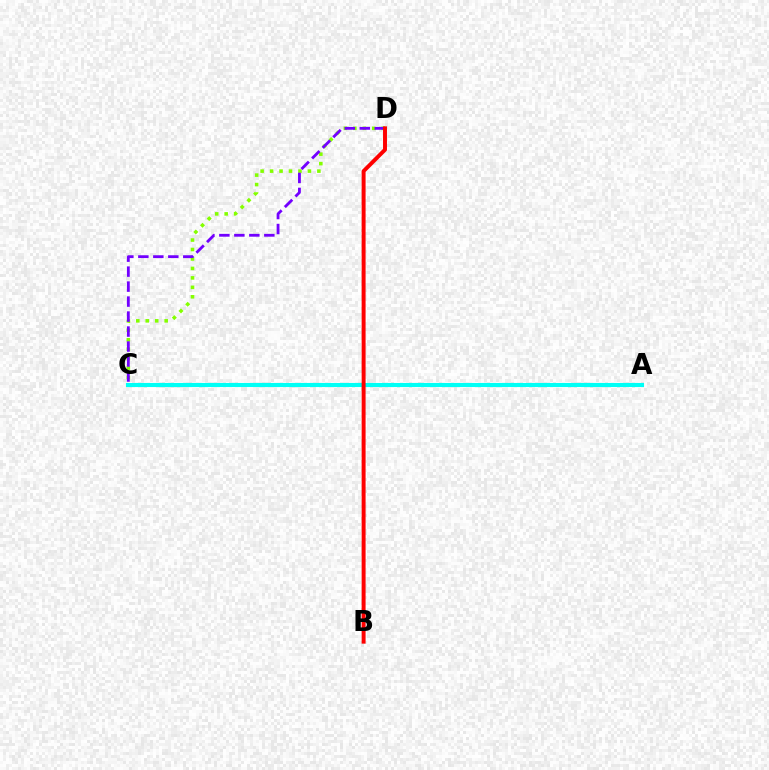{('A', 'C'): [{'color': '#00fff6', 'line_style': 'solid', 'thickness': 2.95}], ('C', 'D'): [{'color': '#84ff00', 'line_style': 'dotted', 'thickness': 2.57}, {'color': '#7200ff', 'line_style': 'dashed', 'thickness': 2.04}], ('B', 'D'): [{'color': '#ff0000', 'line_style': 'solid', 'thickness': 2.84}]}